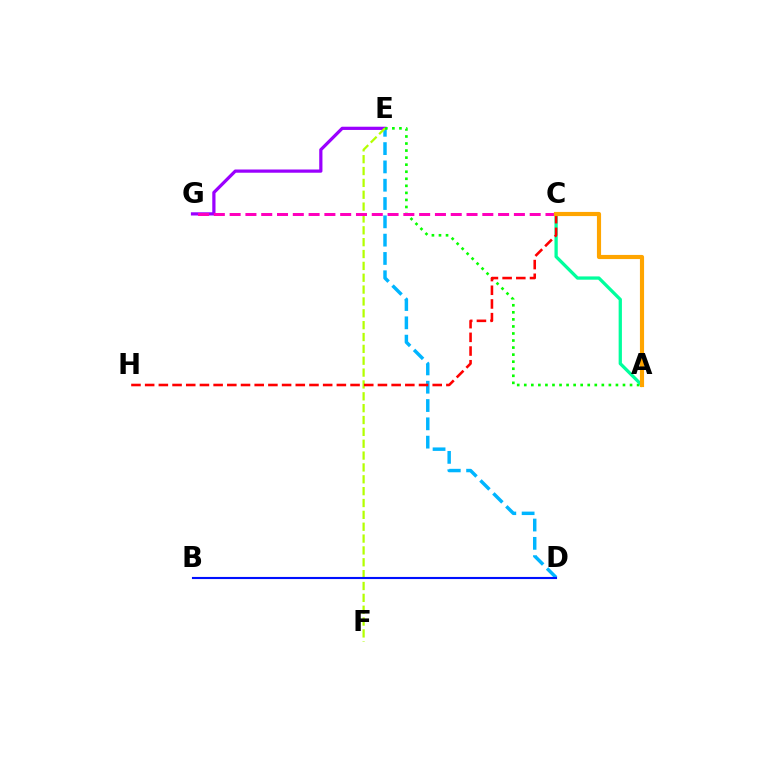{('E', 'G'): [{'color': '#9b00ff', 'line_style': 'solid', 'thickness': 2.32}], ('D', 'E'): [{'color': '#00b5ff', 'line_style': 'dashed', 'thickness': 2.49}], ('E', 'F'): [{'color': '#b3ff00', 'line_style': 'dashed', 'thickness': 1.61}], ('A', 'E'): [{'color': '#08ff00', 'line_style': 'dotted', 'thickness': 1.92}], ('B', 'D'): [{'color': '#0010ff', 'line_style': 'solid', 'thickness': 1.52}], ('A', 'C'): [{'color': '#00ff9d', 'line_style': 'solid', 'thickness': 2.36}, {'color': '#ffa500', 'line_style': 'solid', 'thickness': 2.99}], ('C', 'H'): [{'color': '#ff0000', 'line_style': 'dashed', 'thickness': 1.86}], ('C', 'G'): [{'color': '#ff00bd', 'line_style': 'dashed', 'thickness': 2.15}]}